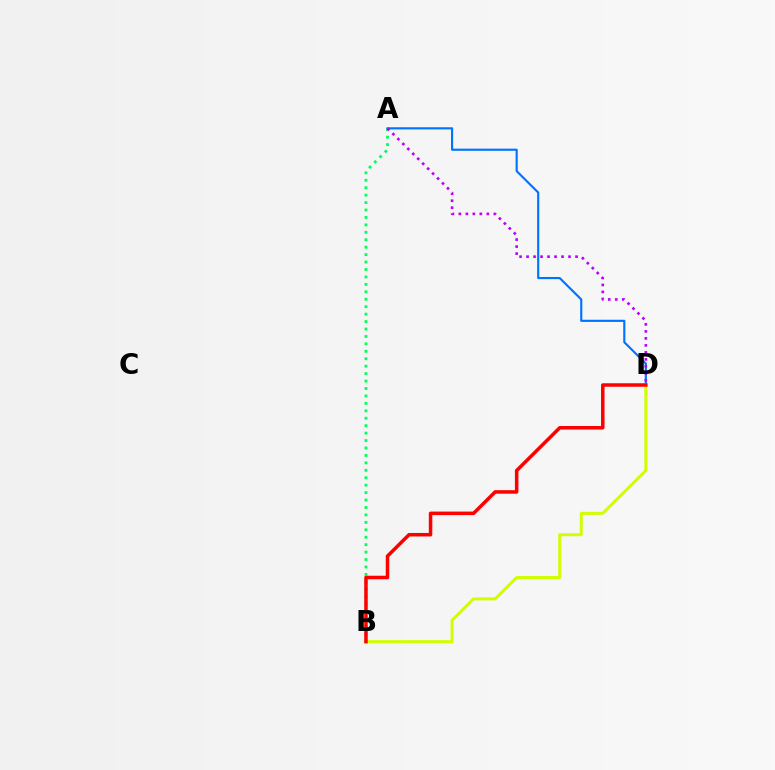{('A', 'B'): [{'color': '#00ff5c', 'line_style': 'dotted', 'thickness': 2.02}], ('A', 'D'): [{'color': '#0074ff', 'line_style': 'solid', 'thickness': 1.55}, {'color': '#b900ff', 'line_style': 'dotted', 'thickness': 1.9}], ('B', 'D'): [{'color': '#d1ff00', 'line_style': 'solid', 'thickness': 2.16}, {'color': '#ff0000', 'line_style': 'solid', 'thickness': 2.53}]}